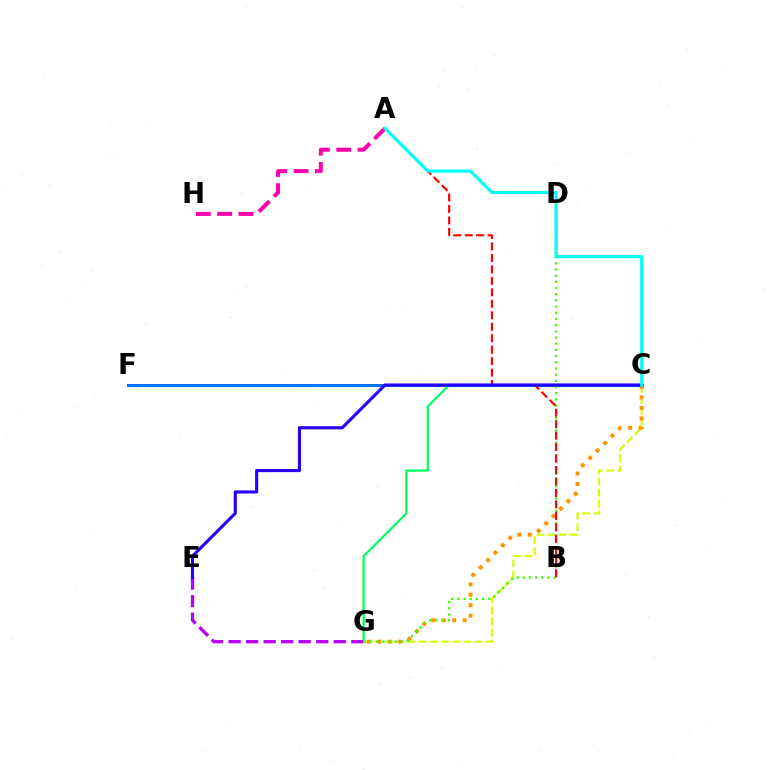{('C', 'G'): [{'color': '#00ff5c', 'line_style': 'solid', 'thickness': 1.62}, {'color': '#d1ff00', 'line_style': 'dashed', 'thickness': 1.52}, {'color': '#ff9400', 'line_style': 'dotted', 'thickness': 2.85}], ('E', 'G'): [{'color': '#b900ff', 'line_style': 'dashed', 'thickness': 2.38}], ('A', 'H'): [{'color': '#ff00ac', 'line_style': 'dashed', 'thickness': 2.9}], ('C', 'F'): [{'color': '#0074ff', 'line_style': 'solid', 'thickness': 2.17}], ('D', 'G'): [{'color': '#3dff00', 'line_style': 'dotted', 'thickness': 1.68}], ('A', 'B'): [{'color': '#ff0000', 'line_style': 'dashed', 'thickness': 1.56}], ('C', 'E'): [{'color': '#2500ff', 'line_style': 'solid', 'thickness': 2.24}], ('A', 'C'): [{'color': '#00fff6', 'line_style': 'solid', 'thickness': 2.26}]}